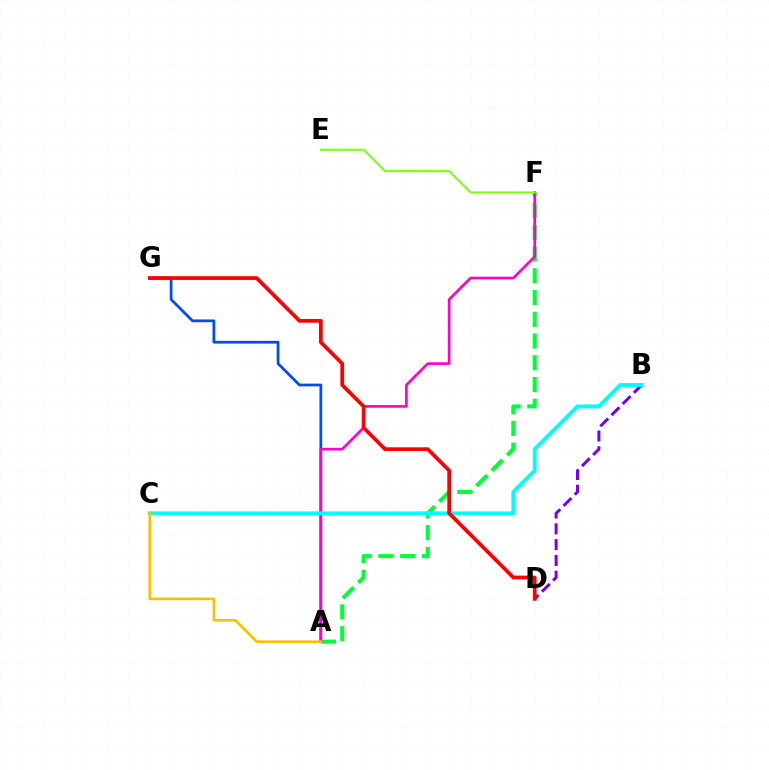{('A', 'G'): [{'color': '#004bff', 'line_style': 'solid', 'thickness': 1.98}], ('B', 'D'): [{'color': '#7200ff', 'line_style': 'dashed', 'thickness': 2.15}], ('A', 'F'): [{'color': '#00ff39', 'line_style': 'dashed', 'thickness': 2.95}, {'color': '#ff00cf', 'line_style': 'solid', 'thickness': 1.93}], ('B', 'C'): [{'color': '#00fff6', 'line_style': 'solid', 'thickness': 2.79}], ('A', 'C'): [{'color': '#ffbd00', 'line_style': 'solid', 'thickness': 1.84}], ('D', 'G'): [{'color': '#ff0000', 'line_style': 'solid', 'thickness': 2.69}], ('E', 'F'): [{'color': '#84ff00', 'line_style': 'solid', 'thickness': 1.51}]}